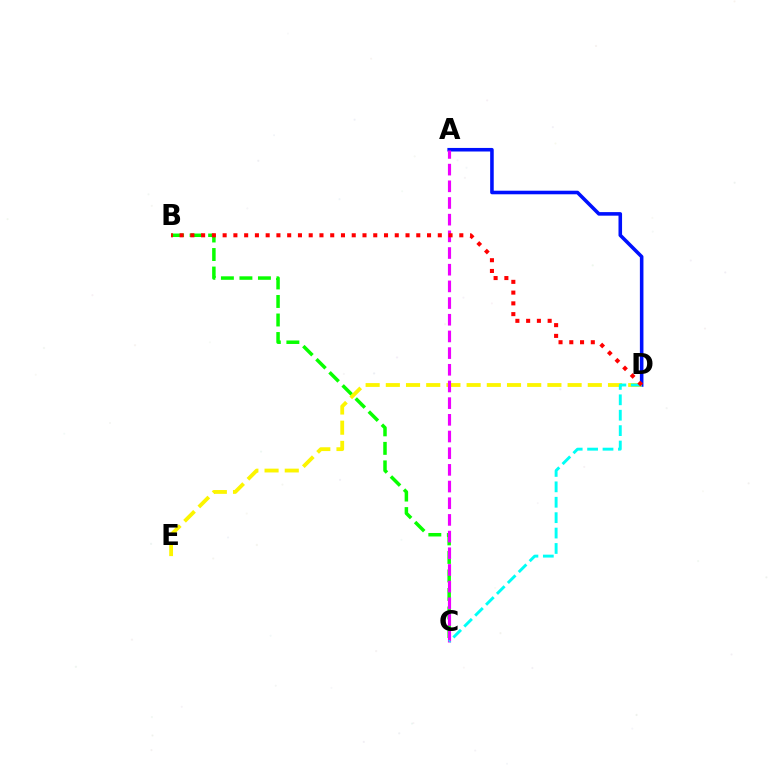{('A', 'D'): [{'color': '#0010ff', 'line_style': 'solid', 'thickness': 2.57}], ('B', 'C'): [{'color': '#08ff00', 'line_style': 'dashed', 'thickness': 2.52}], ('D', 'E'): [{'color': '#fcf500', 'line_style': 'dashed', 'thickness': 2.74}], ('A', 'C'): [{'color': '#ee00ff', 'line_style': 'dashed', 'thickness': 2.27}], ('C', 'D'): [{'color': '#00fff6', 'line_style': 'dashed', 'thickness': 2.09}], ('B', 'D'): [{'color': '#ff0000', 'line_style': 'dotted', 'thickness': 2.92}]}